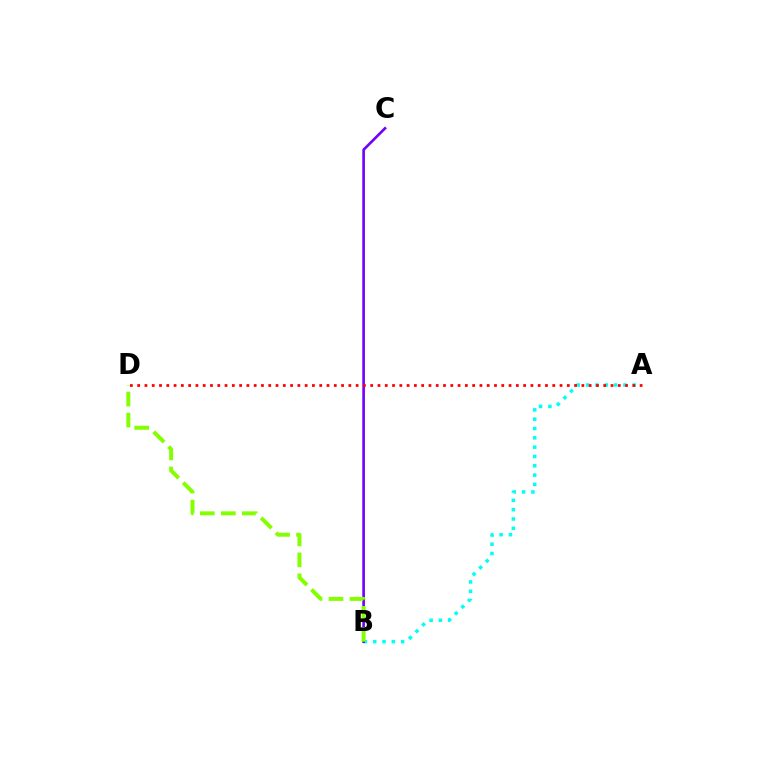{('A', 'B'): [{'color': '#00fff6', 'line_style': 'dotted', 'thickness': 2.53}], ('B', 'C'): [{'color': '#7200ff', 'line_style': 'solid', 'thickness': 1.9}], ('B', 'D'): [{'color': '#84ff00', 'line_style': 'dashed', 'thickness': 2.86}], ('A', 'D'): [{'color': '#ff0000', 'line_style': 'dotted', 'thickness': 1.98}]}